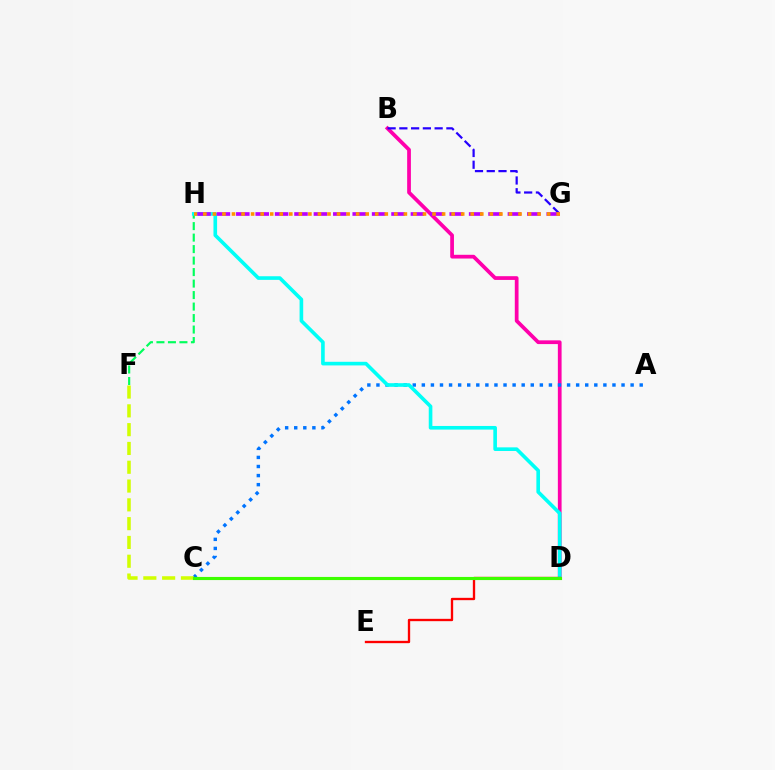{('B', 'D'): [{'color': '#ff00ac', 'line_style': 'solid', 'thickness': 2.69}], ('F', 'H'): [{'color': '#00ff5c', 'line_style': 'dashed', 'thickness': 1.56}], ('A', 'C'): [{'color': '#0074ff', 'line_style': 'dotted', 'thickness': 2.47}], ('D', 'H'): [{'color': '#00fff6', 'line_style': 'solid', 'thickness': 2.61}], ('B', 'G'): [{'color': '#2500ff', 'line_style': 'dashed', 'thickness': 1.6}], ('G', 'H'): [{'color': '#b900ff', 'line_style': 'dashed', 'thickness': 2.64}, {'color': '#ff9400', 'line_style': 'dotted', 'thickness': 2.59}], ('D', 'E'): [{'color': '#ff0000', 'line_style': 'solid', 'thickness': 1.68}], ('C', 'F'): [{'color': '#d1ff00', 'line_style': 'dashed', 'thickness': 2.55}], ('C', 'D'): [{'color': '#3dff00', 'line_style': 'solid', 'thickness': 2.25}]}